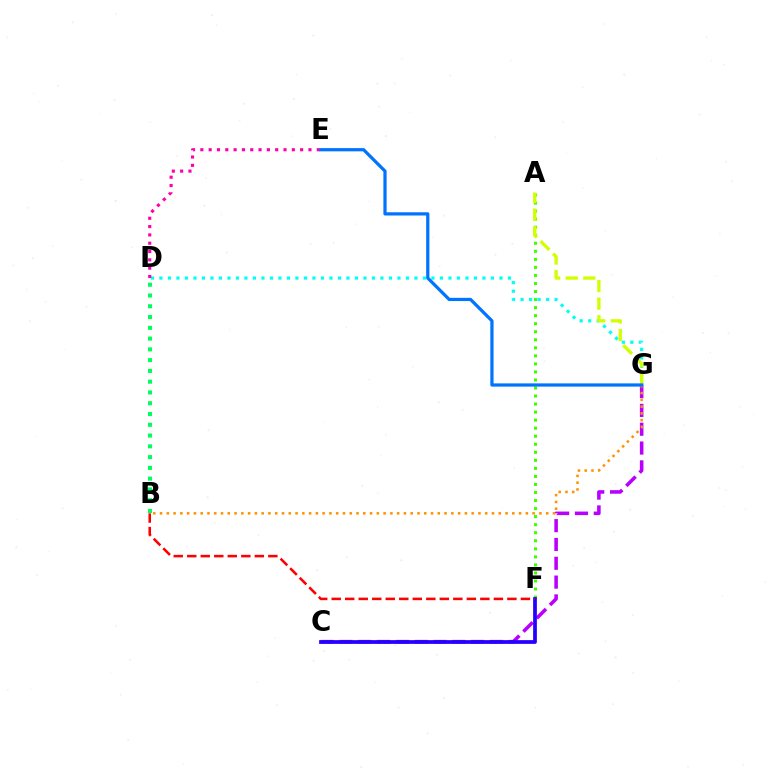{('C', 'G'): [{'color': '#b900ff', 'line_style': 'dashed', 'thickness': 2.56}], ('A', 'F'): [{'color': '#3dff00', 'line_style': 'dotted', 'thickness': 2.18}], ('C', 'F'): [{'color': '#2500ff', 'line_style': 'solid', 'thickness': 2.7}], ('D', 'G'): [{'color': '#00fff6', 'line_style': 'dotted', 'thickness': 2.31}], ('D', 'E'): [{'color': '#ff00ac', 'line_style': 'dotted', 'thickness': 2.26}], ('A', 'G'): [{'color': '#d1ff00', 'line_style': 'dashed', 'thickness': 2.39}], ('B', 'D'): [{'color': '#00ff5c', 'line_style': 'dotted', 'thickness': 2.93}], ('B', 'G'): [{'color': '#ff9400', 'line_style': 'dotted', 'thickness': 1.84}], ('B', 'F'): [{'color': '#ff0000', 'line_style': 'dashed', 'thickness': 1.84}], ('E', 'G'): [{'color': '#0074ff', 'line_style': 'solid', 'thickness': 2.33}]}